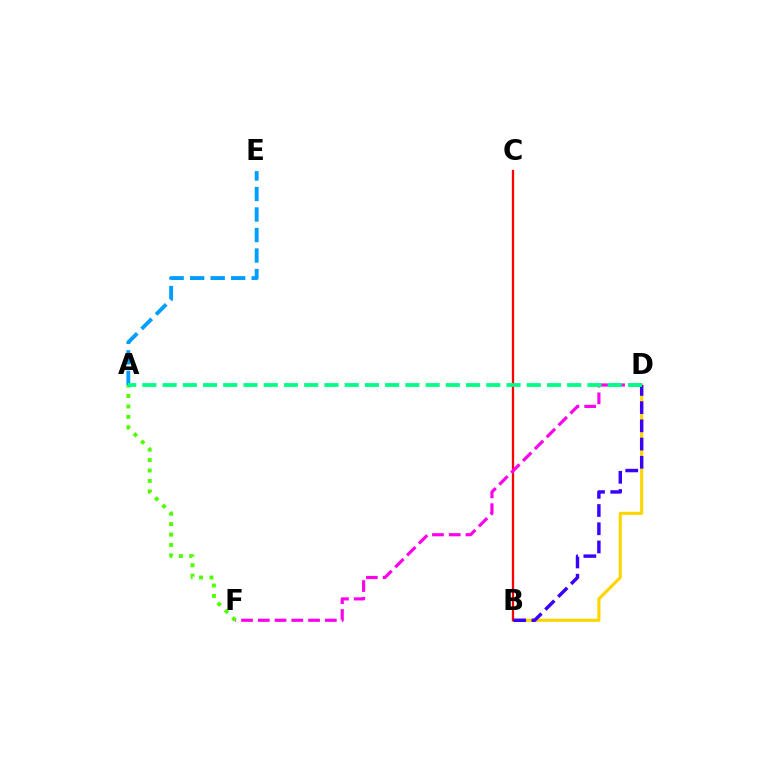{('B', 'D'): [{'color': '#ffd500', 'line_style': 'solid', 'thickness': 2.24}, {'color': '#3700ff', 'line_style': 'dashed', 'thickness': 2.47}], ('A', 'E'): [{'color': '#009eff', 'line_style': 'dashed', 'thickness': 2.79}], ('B', 'C'): [{'color': '#ff0000', 'line_style': 'solid', 'thickness': 1.63}], ('D', 'F'): [{'color': '#ff00ed', 'line_style': 'dashed', 'thickness': 2.28}], ('A', 'F'): [{'color': '#4fff00', 'line_style': 'dotted', 'thickness': 2.83}], ('A', 'D'): [{'color': '#00ff86', 'line_style': 'dashed', 'thickness': 2.75}]}